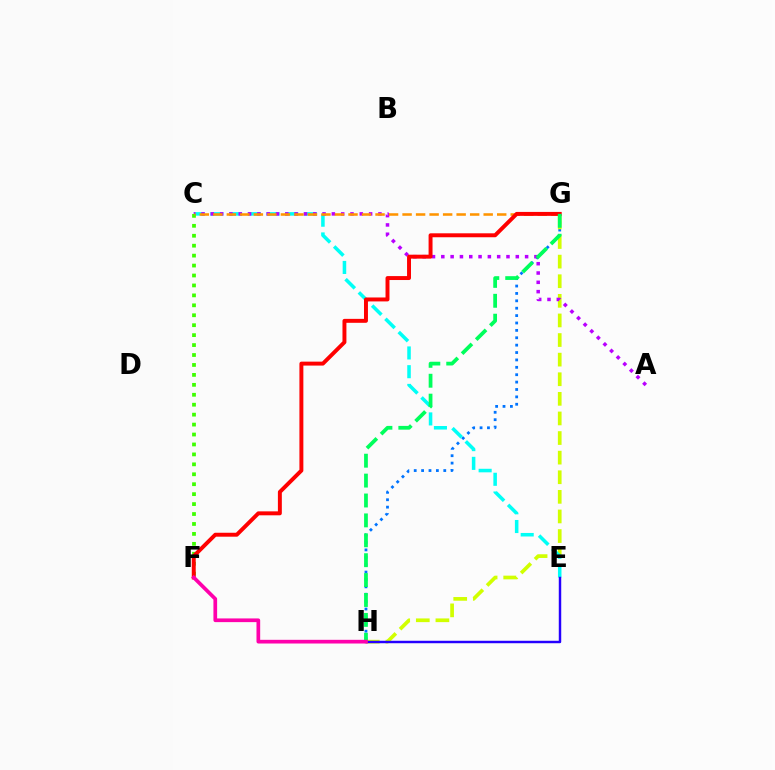{('G', 'H'): [{'color': '#0074ff', 'line_style': 'dotted', 'thickness': 2.01}, {'color': '#d1ff00', 'line_style': 'dashed', 'thickness': 2.66}, {'color': '#00ff5c', 'line_style': 'dashed', 'thickness': 2.7}], ('C', 'E'): [{'color': '#00fff6', 'line_style': 'dashed', 'thickness': 2.54}], ('E', 'H'): [{'color': '#2500ff', 'line_style': 'solid', 'thickness': 1.77}], ('A', 'C'): [{'color': '#b900ff', 'line_style': 'dotted', 'thickness': 2.53}], ('C', 'F'): [{'color': '#3dff00', 'line_style': 'dotted', 'thickness': 2.7}], ('C', 'G'): [{'color': '#ff9400', 'line_style': 'dashed', 'thickness': 1.84}], ('F', 'G'): [{'color': '#ff0000', 'line_style': 'solid', 'thickness': 2.84}], ('F', 'H'): [{'color': '#ff00ac', 'line_style': 'solid', 'thickness': 2.66}]}